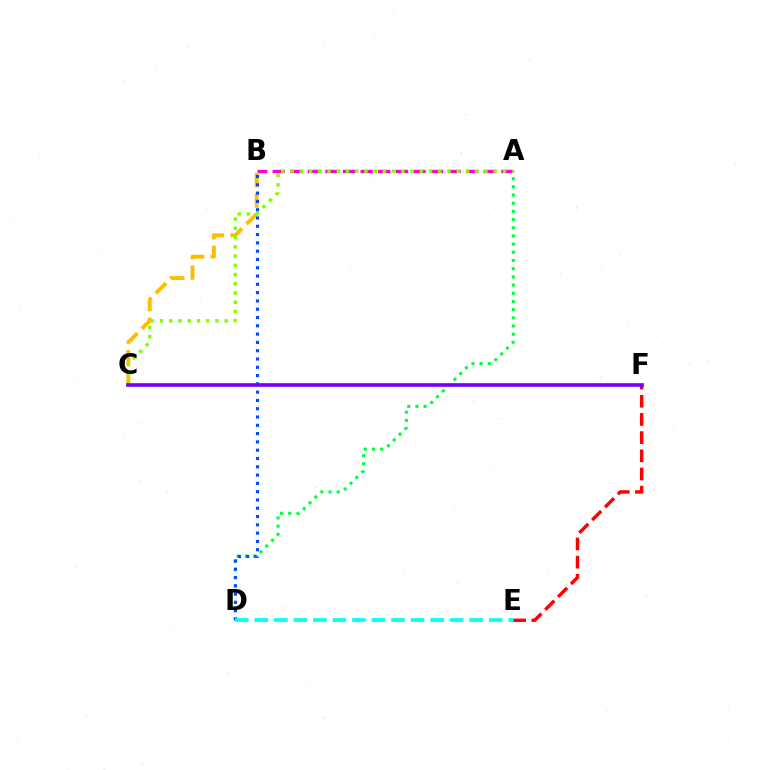{('A', 'B'): [{'color': '#ff00cf', 'line_style': 'dashed', 'thickness': 2.39}], ('B', 'C'): [{'color': '#ffbd00', 'line_style': 'dashed', 'thickness': 2.8}], ('E', 'F'): [{'color': '#ff0000', 'line_style': 'dashed', 'thickness': 2.47}], ('A', 'D'): [{'color': '#00ff39', 'line_style': 'dotted', 'thickness': 2.22}], ('A', 'C'): [{'color': '#84ff00', 'line_style': 'dotted', 'thickness': 2.51}], ('B', 'D'): [{'color': '#004bff', 'line_style': 'dotted', 'thickness': 2.25}], ('C', 'F'): [{'color': '#7200ff', 'line_style': 'solid', 'thickness': 2.61}], ('D', 'E'): [{'color': '#00fff6', 'line_style': 'dashed', 'thickness': 2.65}]}